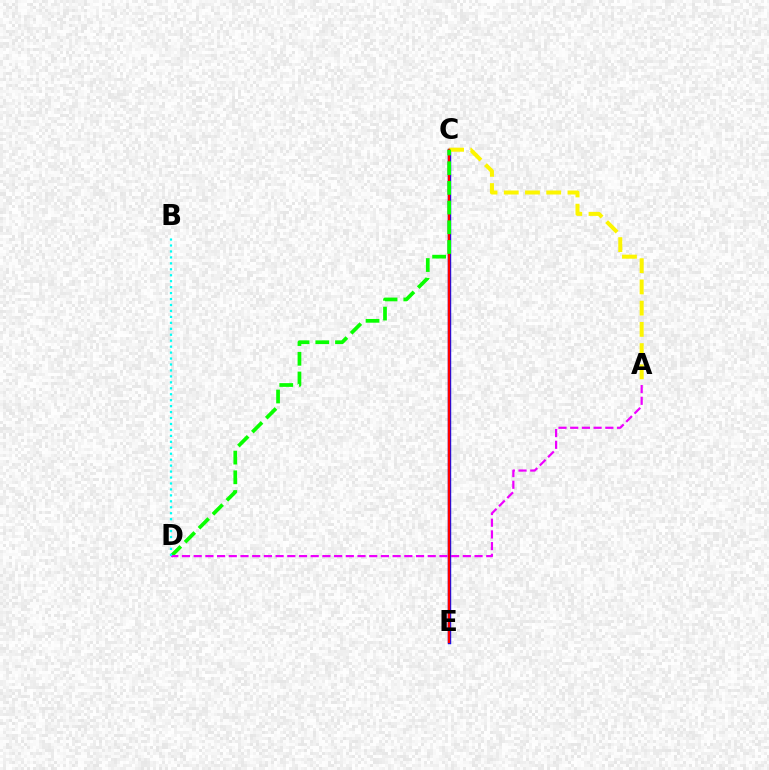{('C', 'E'): [{'color': '#0010ff', 'line_style': 'solid', 'thickness': 2.46}, {'color': '#ff0000', 'line_style': 'solid', 'thickness': 1.74}], ('A', 'C'): [{'color': '#fcf500', 'line_style': 'dashed', 'thickness': 2.88}], ('C', 'D'): [{'color': '#08ff00', 'line_style': 'dashed', 'thickness': 2.68}], ('A', 'D'): [{'color': '#ee00ff', 'line_style': 'dashed', 'thickness': 1.59}], ('B', 'D'): [{'color': '#00fff6', 'line_style': 'dotted', 'thickness': 1.62}]}